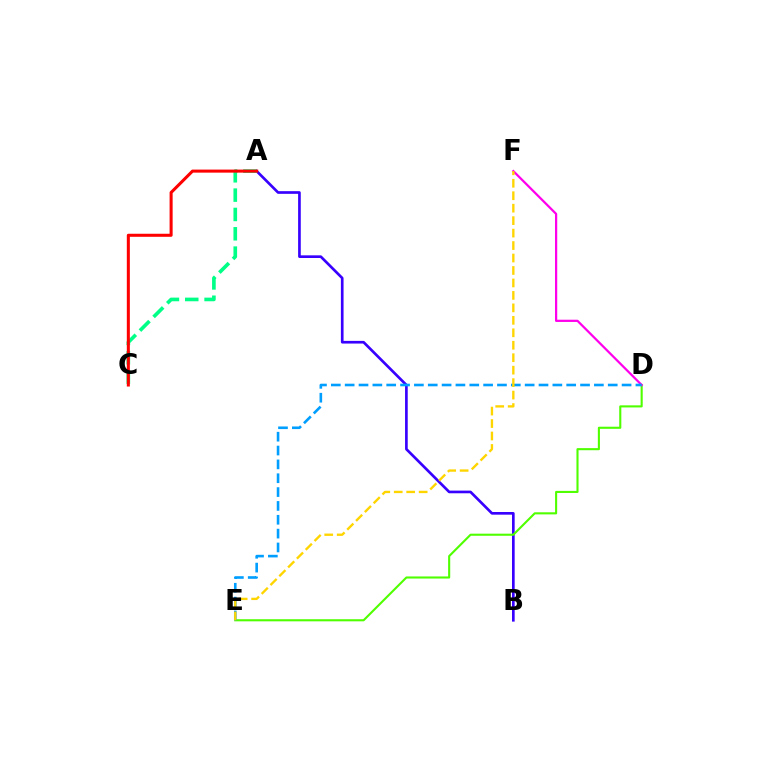{('A', 'B'): [{'color': '#3700ff', 'line_style': 'solid', 'thickness': 1.92}], ('D', 'E'): [{'color': '#4fff00', 'line_style': 'solid', 'thickness': 1.51}, {'color': '#009eff', 'line_style': 'dashed', 'thickness': 1.88}], ('D', 'F'): [{'color': '#ff00ed', 'line_style': 'solid', 'thickness': 1.61}], ('A', 'C'): [{'color': '#00ff86', 'line_style': 'dashed', 'thickness': 2.63}, {'color': '#ff0000', 'line_style': 'solid', 'thickness': 2.19}], ('E', 'F'): [{'color': '#ffd500', 'line_style': 'dashed', 'thickness': 1.69}]}